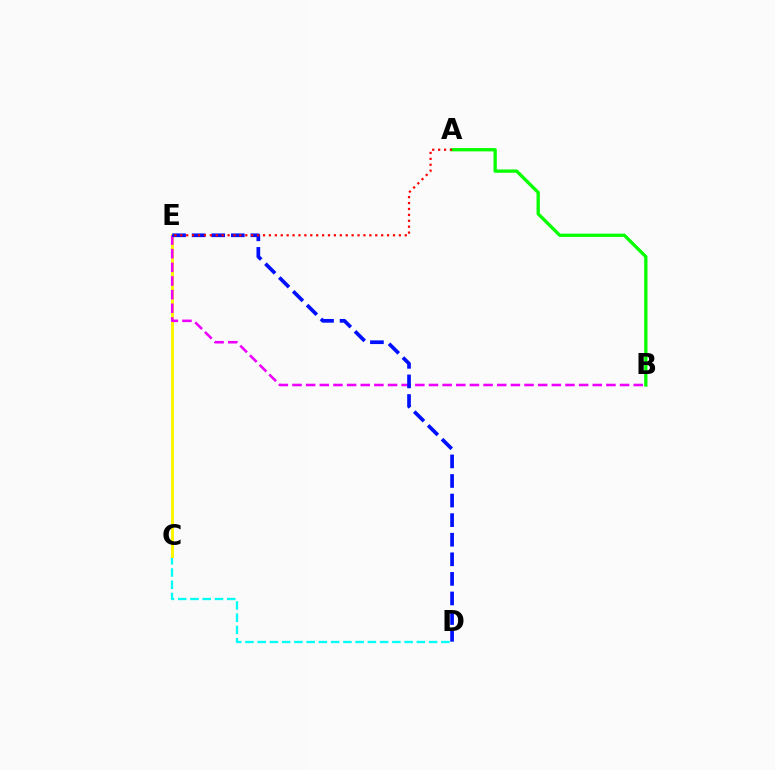{('A', 'B'): [{'color': '#08ff00', 'line_style': 'solid', 'thickness': 2.38}], ('C', 'D'): [{'color': '#00fff6', 'line_style': 'dashed', 'thickness': 1.66}], ('C', 'E'): [{'color': '#fcf500', 'line_style': 'solid', 'thickness': 2.16}], ('B', 'E'): [{'color': '#ee00ff', 'line_style': 'dashed', 'thickness': 1.85}], ('D', 'E'): [{'color': '#0010ff', 'line_style': 'dashed', 'thickness': 2.66}], ('A', 'E'): [{'color': '#ff0000', 'line_style': 'dotted', 'thickness': 1.61}]}